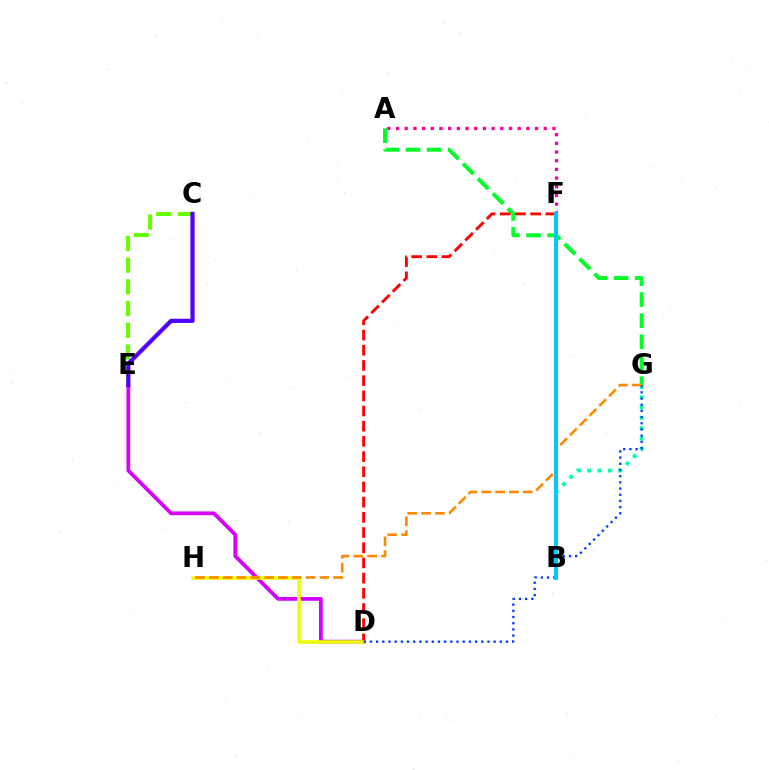{('A', 'G'): [{'color': '#00ff27', 'line_style': 'dashed', 'thickness': 2.86}], ('D', 'E'): [{'color': '#d600ff', 'line_style': 'solid', 'thickness': 2.71}], ('D', 'F'): [{'color': '#ff0000', 'line_style': 'dashed', 'thickness': 2.06}], ('A', 'F'): [{'color': '#ff00a0', 'line_style': 'dotted', 'thickness': 2.36}], ('B', 'G'): [{'color': '#00ffaf', 'line_style': 'dotted', 'thickness': 2.8}], ('D', 'H'): [{'color': '#eeff00', 'line_style': 'solid', 'thickness': 2.56}], ('D', 'G'): [{'color': '#003fff', 'line_style': 'dotted', 'thickness': 1.68}], ('G', 'H'): [{'color': '#ff8800', 'line_style': 'dashed', 'thickness': 1.88}], ('B', 'F'): [{'color': '#00c7ff', 'line_style': 'solid', 'thickness': 2.84}], ('C', 'E'): [{'color': '#66ff00', 'line_style': 'dashed', 'thickness': 2.95}, {'color': '#4f00ff', 'line_style': 'solid', 'thickness': 2.99}]}